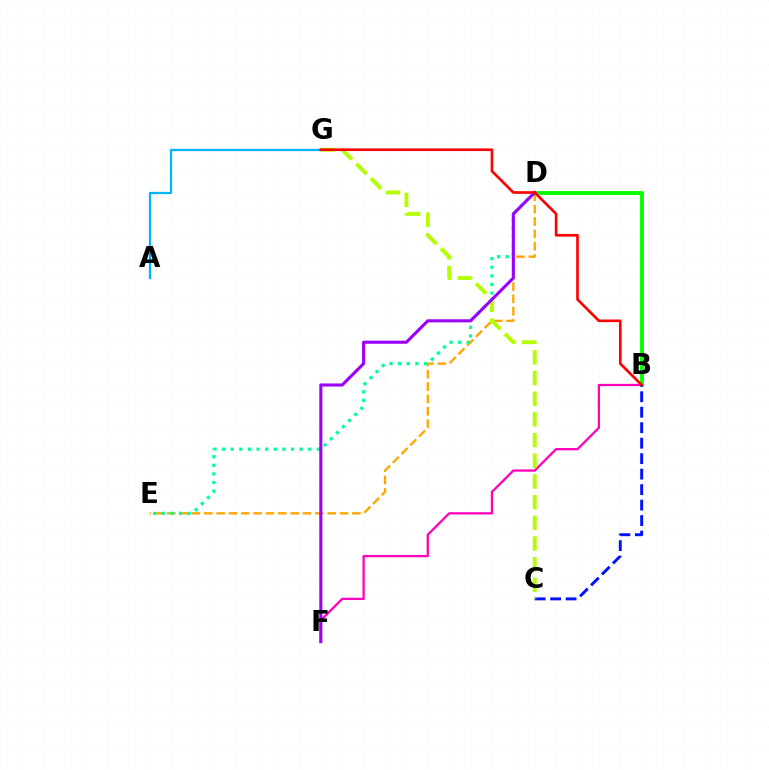{('D', 'E'): [{'color': '#ffa500', 'line_style': 'dashed', 'thickness': 1.68}, {'color': '#00ff9d', 'line_style': 'dotted', 'thickness': 2.34}], ('B', 'F'): [{'color': '#ff00bd', 'line_style': 'solid', 'thickness': 1.64}], ('A', 'G'): [{'color': '#00b5ff', 'line_style': 'solid', 'thickness': 1.62}], ('B', 'D'): [{'color': '#08ff00', 'line_style': 'solid', 'thickness': 2.8}], ('B', 'C'): [{'color': '#0010ff', 'line_style': 'dashed', 'thickness': 2.1}], ('C', 'G'): [{'color': '#b3ff00', 'line_style': 'dashed', 'thickness': 2.81}], ('D', 'F'): [{'color': '#9b00ff', 'line_style': 'solid', 'thickness': 2.22}], ('B', 'G'): [{'color': '#ff0000', 'line_style': 'solid', 'thickness': 1.91}]}